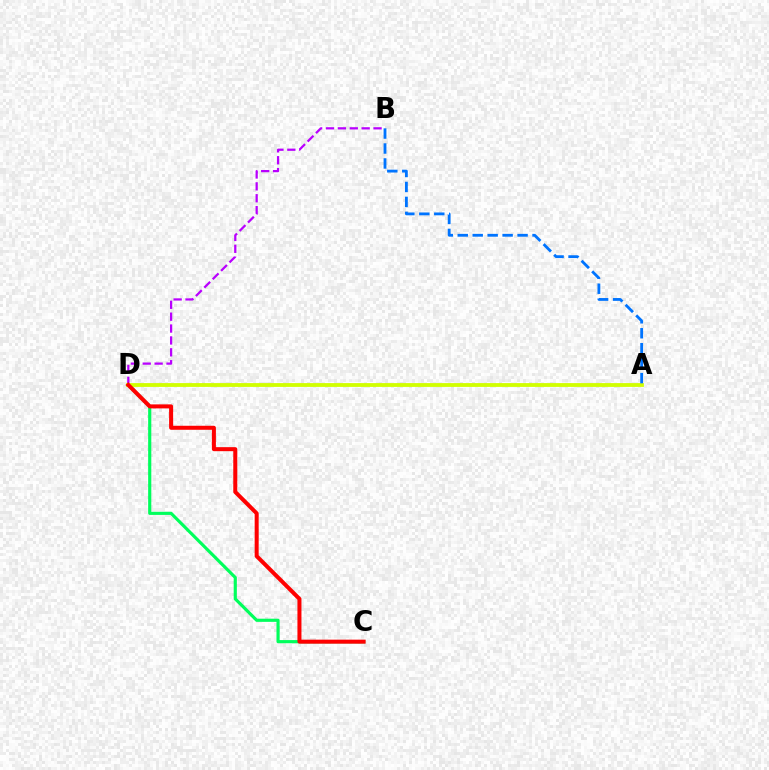{('B', 'D'): [{'color': '#b900ff', 'line_style': 'dashed', 'thickness': 1.61}], ('C', 'D'): [{'color': '#00ff5c', 'line_style': 'solid', 'thickness': 2.27}, {'color': '#ff0000', 'line_style': 'solid', 'thickness': 2.89}], ('A', 'D'): [{'color': '#d1ff00', 'line_style': 'solid', 'thickness': 2.75}], ('A', 'B'): [{'color': '#0074ff', 'line_style': 'dashed', 'thickness': 2.03}]}